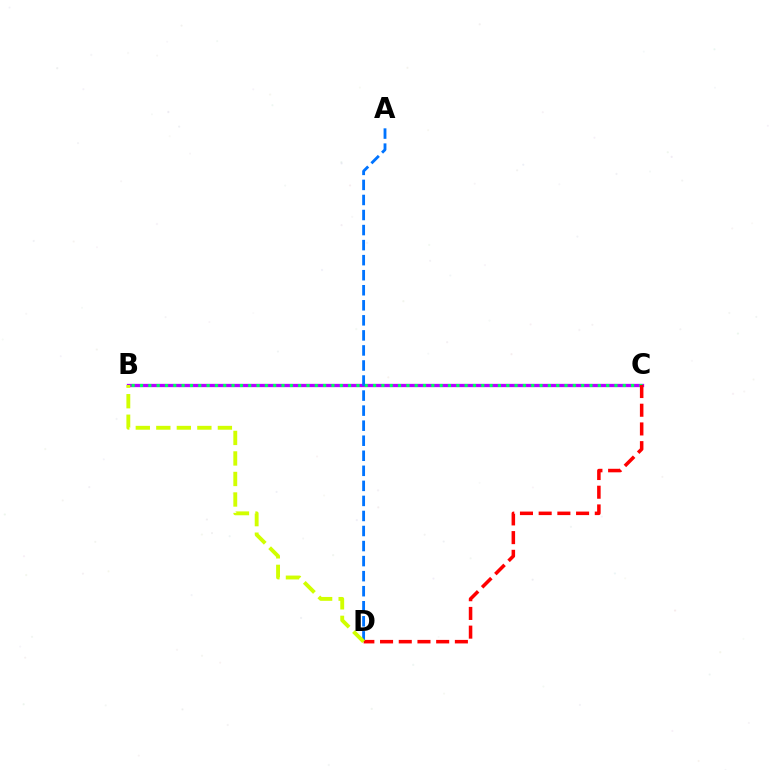{('B', 'C'): [{'color': '#b900ff', 'line_style': 'solid', 'thickness': 2.36}, {'color': '#00ff5c', 'line_style': 'dotted', 'thickness': 2.26}], ('A', 'D'): [{'color': '#0074ff', 'line_style': 'dashed', 'thickness': 2.04}], ('C', 'D'): [{'color': '#ff0000', 'line_style': 'dashed', 'thickness': 2.54}], ('B', 'D'): [{'color': '#d1ff00', 'line_style': 'dashed', 'thickness': 2.79}]}